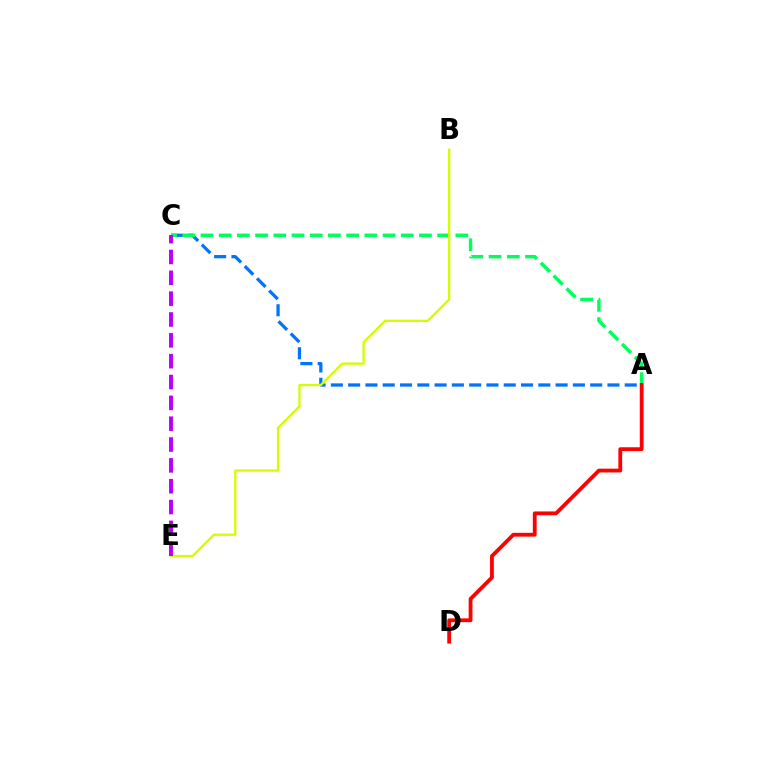{('A', 'C'): [{'color': '#0074ff', 'line_style': 'dashed', 'thickness': 2.35}, {'color': '#00ff5c', 'line_style': 'dashed', 'thickness': 2.47}], ('B', 'E'): [{'color': '#d1ff00', 'line_style': 'solid', 'thickness': 1.66}], ('C', 'E'): [{'color': '#b900ff', 'line_style': 'dashed', 'thickness': 2.83}], ('A', 'D'): [{'color': '#ff0000', 'line_style': 'solid', 'thickness': 2.74}]}